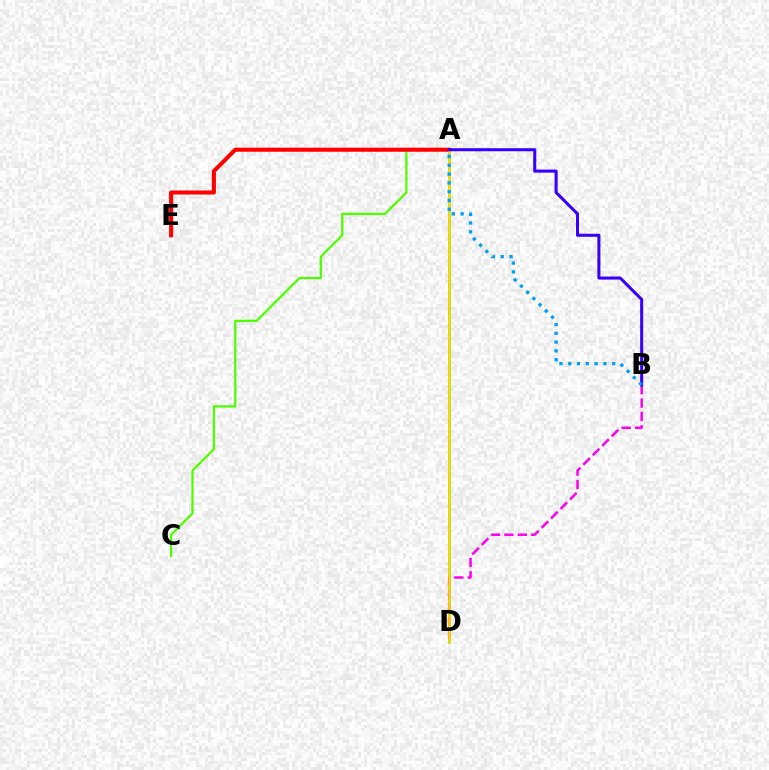{('A', 'C'): [{'color': '#4fff00', 'line_style': 'solid', 'thickness': 1.63}], ('A', 'D'): [{'color': '#00ff86', 'line_style': 'solid', 'thickness': 1.89}, {'color': '#ffd500', 'line_style': 'solid', 'thickness': 1.83}], ('A', 'E'): [{'color': '#ff0000', 'line_style': 'solid', 'thickness': 2.92}], ('B', 'D'): [{'color': '#ff00ed', 'line_style': 'dashed', 'thickness': 1.82}], ('A', 'B'): [{'color': '#3700ff', 'line_style': 'solid', 'thickness': 2.19}, {'color': '#009eff', 'line_style': 'dotted', 'thickness': 2.39}]}